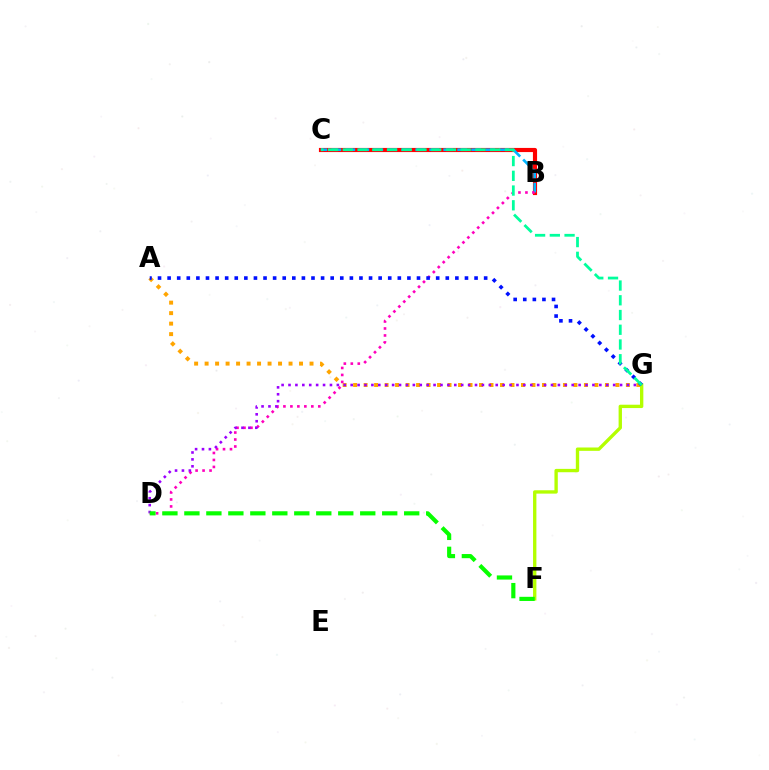{('A', 'G'): [{'color': '#ffa500', 'line_style': 'dotted', 'thickness': 2.85}, {'color': '#0010ff', 'line_style': 'dotted', 'thickness': 2.61}], ('B', 'C'): [{'color': '#ff0000', 'line_style': 'solid', 'thickness': 2.99}, {'color': '#00b5ff', 'line_style': 'dashed', 'thickness': 1.9}], ('B', 'D'): [{'color': '#ff00bd', 'line_style': 'dotted', 'thickness': 1.89}], ('D', 'G'): [{'color': '#9b00ff', 'line_style': 'dotted', 'thickness': 1.88}], ('F', 'G'): [{'color': '#b3ff00', 'line_style': 'solid', 'thickness': 2.41}], ('D', 'F'): [{'color': '#08ff00', 'line_style': 'dashed', 'thickness': 2.99}], ('C', 'G'): [{'color': '#00ff9d', 'line_style': 'dashed', 'thickness': 2.0}]}